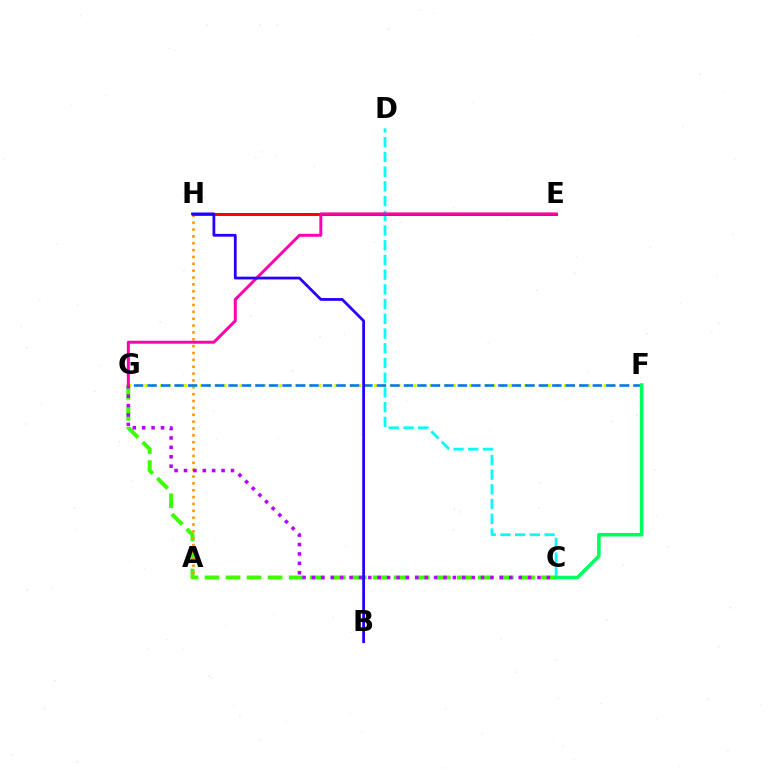{('C', 'G'): [{'color': '#3dff00', 'line_style': 'dashed', 'thickness': 2.86}, {'color': '#b900ff', 'line_style': 'dotted', 'thickness': 2.55}], ('A', 'H'): [{'color': '#ff9400', 'line_style': 'dotted', 'thickness': 1.86}], ('F', 'G'): [{'color': '#d1ff00', 'line_style': 'dotted', 'thickness': 2.15}, {'color': '#0074ff', 'line_style': 'dashed', 'thickness': 1.83}], ('C', 'D'): [{'color': '#00fff6', 'line_style': 'dashed', 'thickness': 2.0}], ('E', 'H'): [{'color': '#ff0000', 'line_style': 'solid', 'thickness': 2.12}], ('C', 'F'): [{'color': '#00ff5c', 'line_style': 'solid', 'thickness': 2.56}], ('E', 'G'): [{'color': '#ff00ac', 'line_style': 'solid', 'thickness': 2.14}], ('B', 'H'): [{'color': '#2500ff', 'line_style': 'solid', 'thickness': 1.99}]}